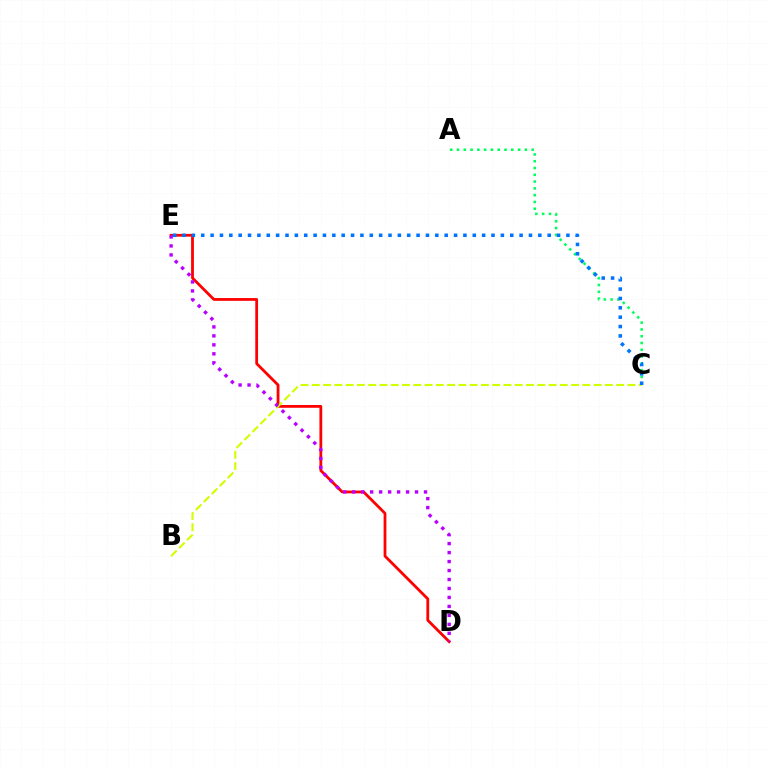{('A', 'C'): [{'color': '#00ff5c', 'line_style': 'dotted', 'thickness': 1.84}], ('D', 'E'): [{'color': '#ff0000', 'line_style': 'solid', 'thickness': 2.01}, {'color': '#b900ff', 'line_style': 'dotted', 'thickness': 2.44}], ('B', 'C'): [{'color': '#d1ff00', 'line_style': 'dashed', 'thickness': 1.53}], ('C', 'E'): [{'color': '#0074ff', 'line_style': 'dotted', 'thickness': 2.54}]}